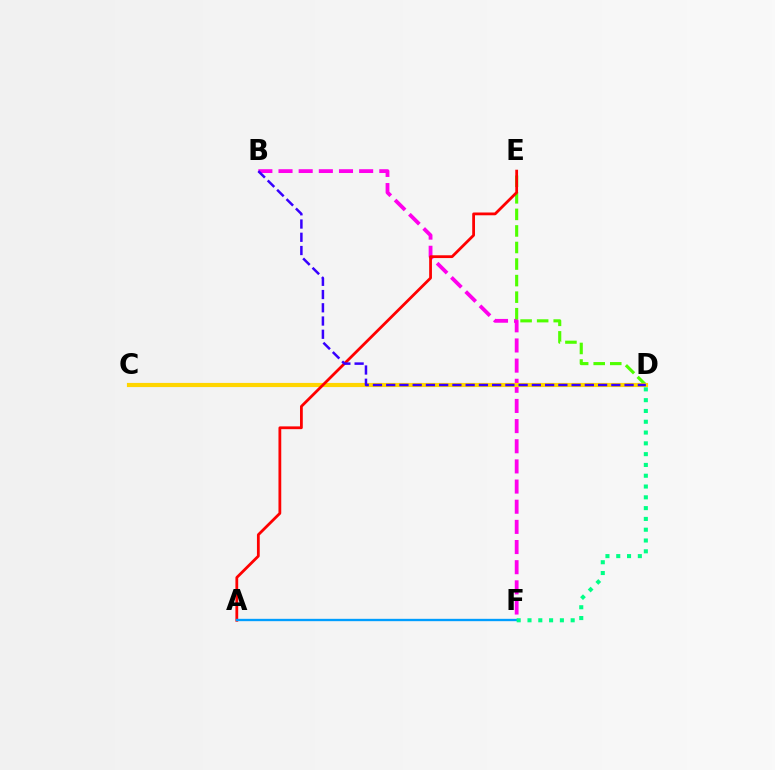{('B', 'F'): [{'color': '#ff00ed', 'line_style': 'dashed', 'thickness': 2.74}], ('D', 'E'): [{'color': '#4fff00', 'line_style': 'dashed', 'thickness': 2.25}], ('C', 'D'): [{'color': '#ffd500', 'line_style': 'solid', 'thickness': 2.98}], ('A', 'E'): [{'color': '#ff0000', 'line_style': 'solid', 'thickness': 2.0}], ('B', 'D'): [{'color': '#3700ff', 'line_style': 'dashed', 'thickness': 1.8}], ('A', 'F'): [{'color': '#009eff', 'line_style': 'solid', 'thickness': 1.69}], ('D', 'F'): [{'color': '#00ff86', 'line_style': 'dotted', 'thickness': 2.93}]}